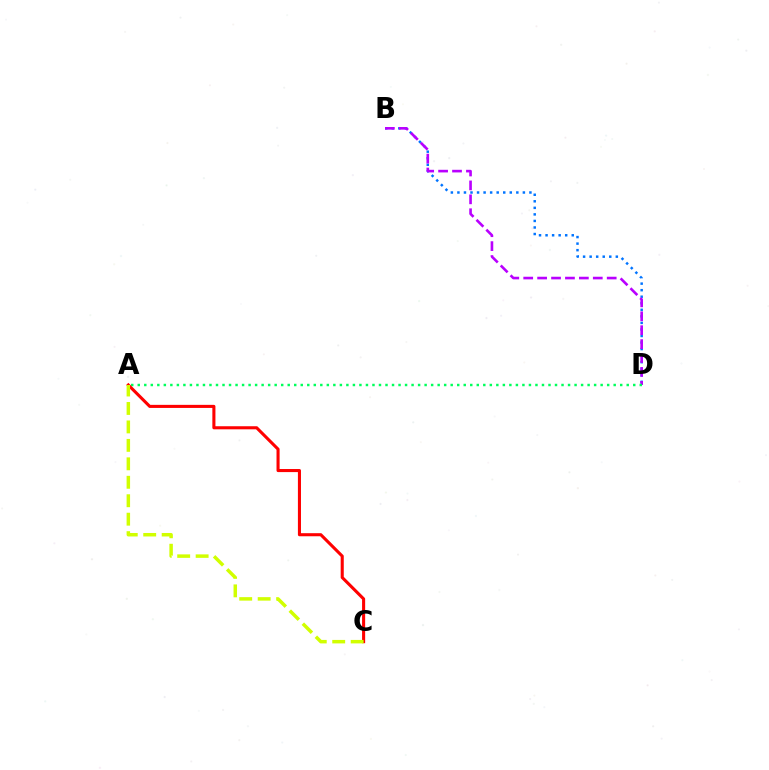{('B', 'D'): [{'color': '#0074ff', 'line_style': 'dotted', 'thickness': 1.78}, {'color': '#b900ff', 'line_style': 'dashed', 'thickness': 1.89}], ('A', 'D'): [{'color': '#00ff5c', 'line_style': 'dotted', 'thickness': 1.77}], ('A', 'C'): [{'color': '#ff0000', 'line_style': 'solid', 'thickness': 2.22}, {'color': '#d1ff00', 'line_style': 'dashed', 'thickness': 2.51}]}